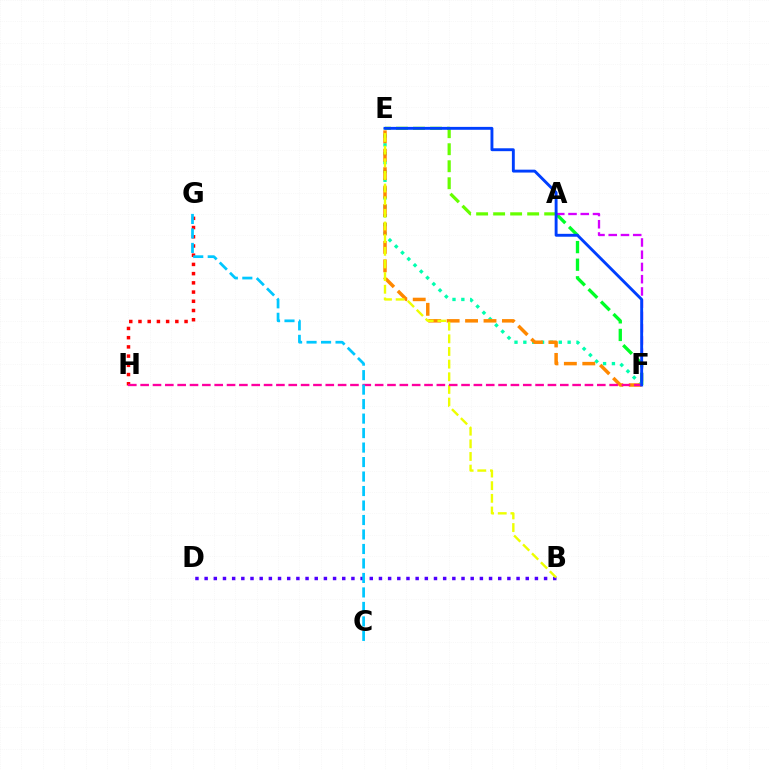{('B', 'D'): [{'color': '#4f00ff', 'line_style': 'dotted', 'thickness': 2.49}], ('A', 'F'): [{'color': '#00ff27', 'line_style': 'dashed', 'thickness': 2.39}, {'color': '#d600ff', 'line_style': 'dashed', 'thickness': 1.66}], ('E', 'F'): [{'color': '#00ffaf', 'line_style': 'dotted', 'thickness': 2.41}, {'color': '#ff8800', 'line_style': 'dashed', 'thickness': 2.5}, {'color': '#003fff', 'line_style': 'solid', 'thickness': 2.08}], ('G', 'H'): [{'color': '#ff0000', 'line_style': 'dotted', 'thickness': 2.5}], ('A', 'E'): [{'color': '#66ff00', 'line_style': 'dashed', 'thickness': 2.31}], ('B', 'E'): [{'color': '#eeff00', 'line_style': 'dashed', 'thickness': 1.72}], ('F', 'H'): [{'color': '#ff00a0', 'line_style': 'dashed', 'thickness': 1.68}], ('C', 'G'): [{'color': '#00c7ff', 'line_style': 'dashed', 'thickness': 1.97}]}